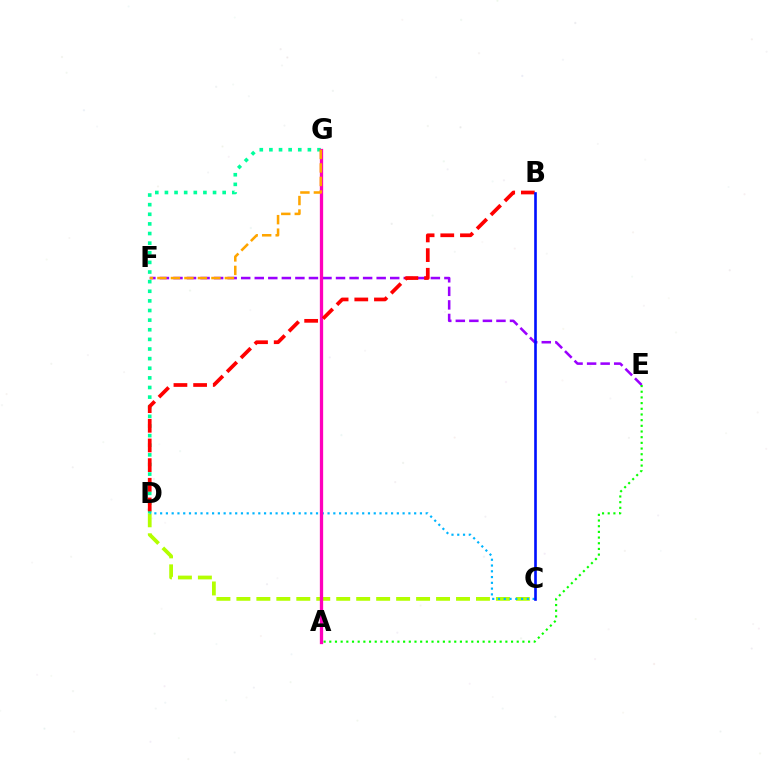{('E', 'F'): [{'color': '#9b00ff', 'line_style': 'dashed', 'thickness': 1.84}], ('C', 'D'): [{'color': '#b3ff00', 'line_style': 'dashed', 'thickness': 2.71}, {'color': '#00b5ff', 'line_style': 'dotted', 'thickness': 1.57}], ('A', 'E'): [{'color': '#08ff00', 'line_style': 'dotted', 'thickness': 1.54}], ('D', 'G'): [{'color': '#00ff9d', 'line_style': 'dotted', 'thickness': 2.61}], ('A', 'G'): [{'color': '#ff00bd', 'line_style': 'solid', 'thickness': 2.37}], ('F', 'G'): [{'color': '#ffa500', 'line_style': 'dashed', 'thickness': 1.83}], ('B', 'D'): [{'color': '#ff0000', 'line_style': 'dashed', 'thickness': 2.67}], ('B', 'C'): [{'color': '#0010ff', 'line_style': 'solid', 'thickness': 1.89}]}